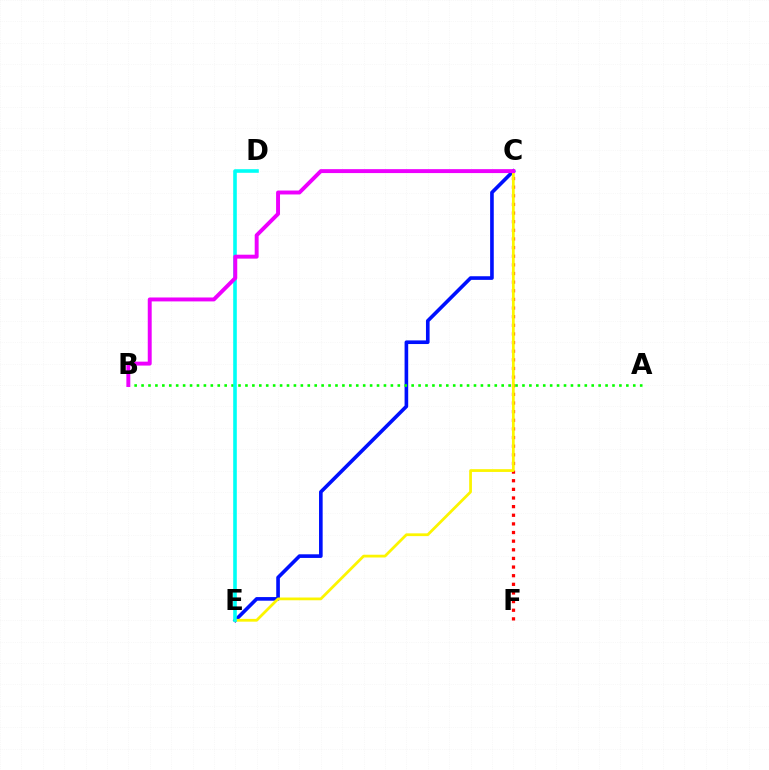{('C', 'E'): [{'color': '#0010ff', 'line_style': 'solid', 'thickness': 2.61}, {'color': '#fcf500', 'line_style': 'solid', 'thickness': 1.99}], ('C', 'F'): [{'color': '#ff0000', 'line_style': 'dotted', 'thickness': 2.35}], ('A', 'B'): [{'color': '#08ff00', 'line_style': 'dotted', 'thickness': 1.88}], ('D', 'E'): [{'color': '#00fff6', 'line_style': 'solid', 'thickness': 2.59}], ('B', 'C'): [{'color': '#ee00ff', 'line_style': 'solid', 'thickness': 2.83}]}